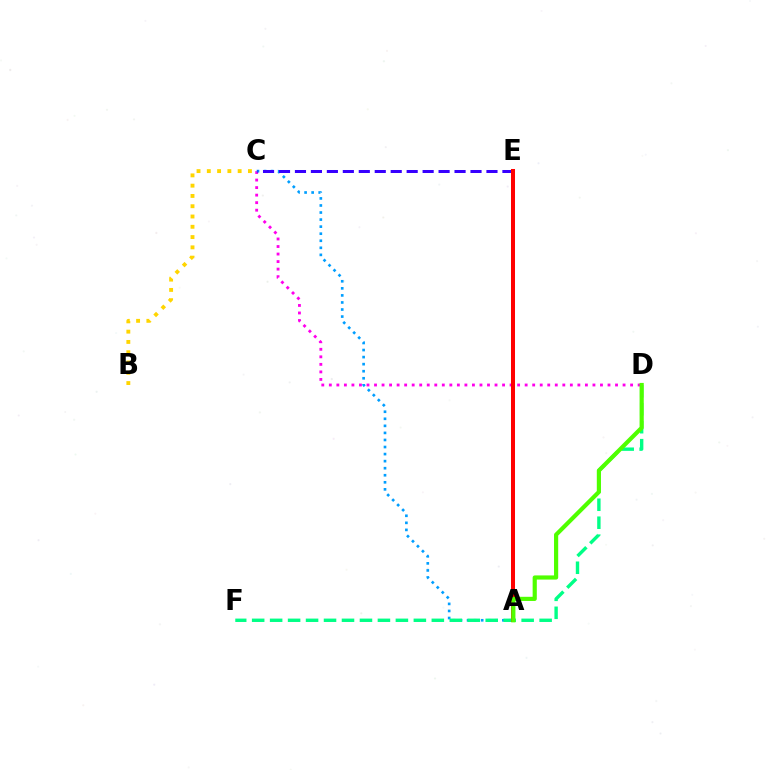{('C', 'D'): [{'color': '#ff00ed', 'line_style': 'dotted', 'thickness': 2.05}], ('A', 'C'): [{'color': '#009eff', 'line_style': 'dotted', 'thickness': 1.92}], ('D', 'F'): [{'color': '#00ff86', 'line_style': 'dashed', 'thickness': 2.44}], ('C', 'E'): [{'color': '#3700ff', 'line_style': 'dashed', 'thickness': 2.17}], ('A', 'E'): [{'color': '#ff0000', 'line_style': 'solid', 'thickness': 2.89}], ('A', 'D'): [{'color': '#4fff00', 'line_style': 'solid', 'thickness': 3.0}], ('B', 'C'): [{'color': '#ffd500', 'line_style': 'dotted', 'thickness': 2.79}]}